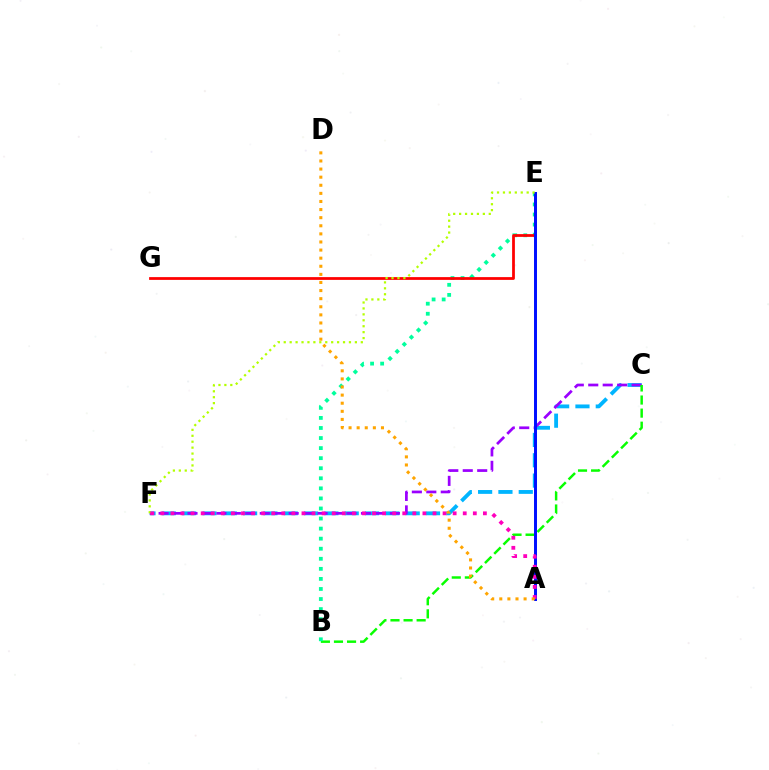{('C', 'F'): [{'color': '#00b5ff', 'line_style': 'dashed', 'thickness': 2.76}, {'color': '#9b00ff', 'line_style': 'dashed', 'thickness': 1.96}], ('B', 'C'): [{'color': '#08ff00', 'line_style': 'dashed', 'thickness': 1.78}], ('B', 'E'): [{'color': '#00ff9d', 'line_style': 'dotted', 'thickness': 2.73}], ('E', 'G'): [{'color': '#ff0000', 'line_style': 'solid', 'thickness': 1.99}], ('A', 'E'): [{'color': '#0010ff', 'line_style': 'solid', 'thickness': 2.13}], ('E', 'F'): [{'color': '#b3ff00', 'line_style': 'dotted', 'thickness': 1.61}], ('A', 'F'): [{'color': '#ff00bd', 'line_style': 'dotted', 'thickness': 2.74}], ('A', 'D'): [{'color': '#ffa500', 'line_style': 'dotted', 'thickness': 2.2}]}